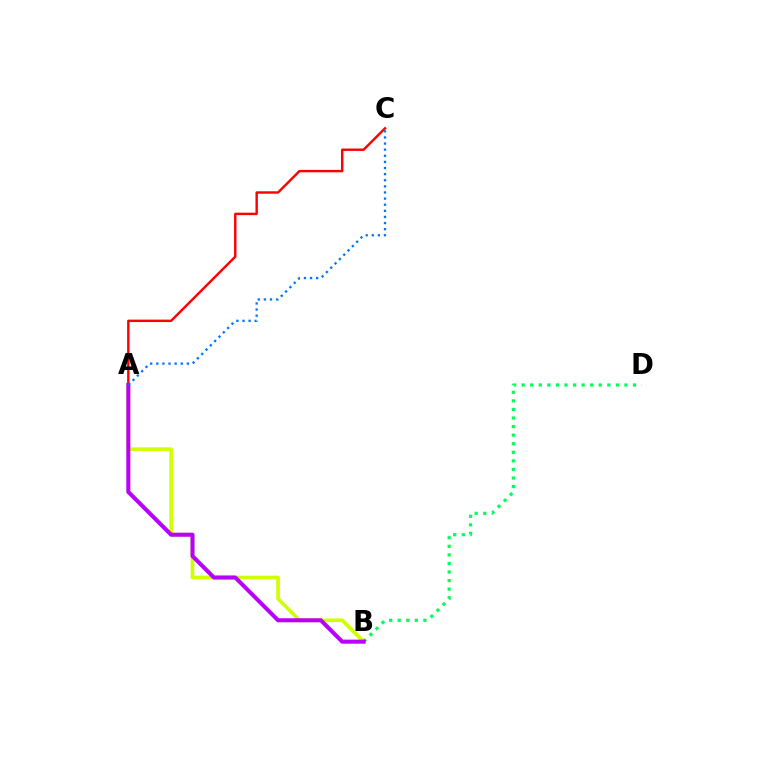{('A', 'B'): [{'color': '#d1ff00', 'line_style': 'solid', 'thickness': 2.64}, {'color': '#b900ff', 'line_style': 'solid', 'thickness': 2.91}], ('B', 'D'): [{'color': '#00ff5c', 'line_style': 'dotted', 'thickness': 2.33}], ('A', 'C'): [{'color': '#ff0000', 'line_style': 'solid', 'thickness': 1.74}, {'color': '#0074ff', 'line_style': 'dotted', 'thickness': 1.66}]}